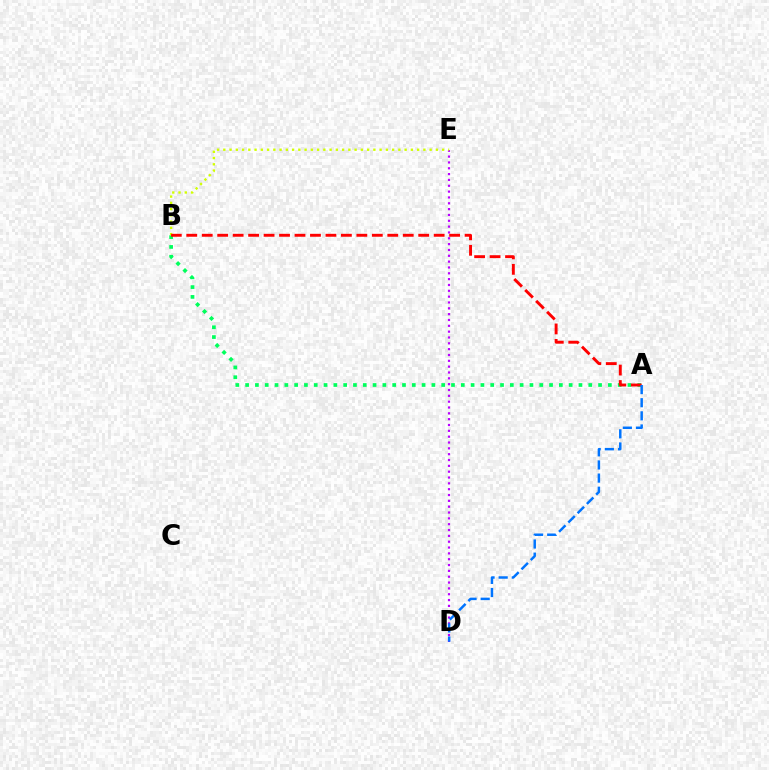{('D', 'E'): [{'color': '#b900ff', 'line_style': 'dotted', 'thickness': 1.59}], ('A', 'B'): [{'color': '#00ff5c', 'line_style': 'dotted', 'thickness': 2.66}, {'color': '#ff0000', 'line_style': 'dashed', 'thickness': 2.1}], ('B', 'E'): [{'color': '#d1ff00', 'line_style': 'dotted', 'thickness': 1.7}], ('A', 'D'): [{'color': '#0074ff', 'line_style': 'dashed', 'thickness': 1.78}]}